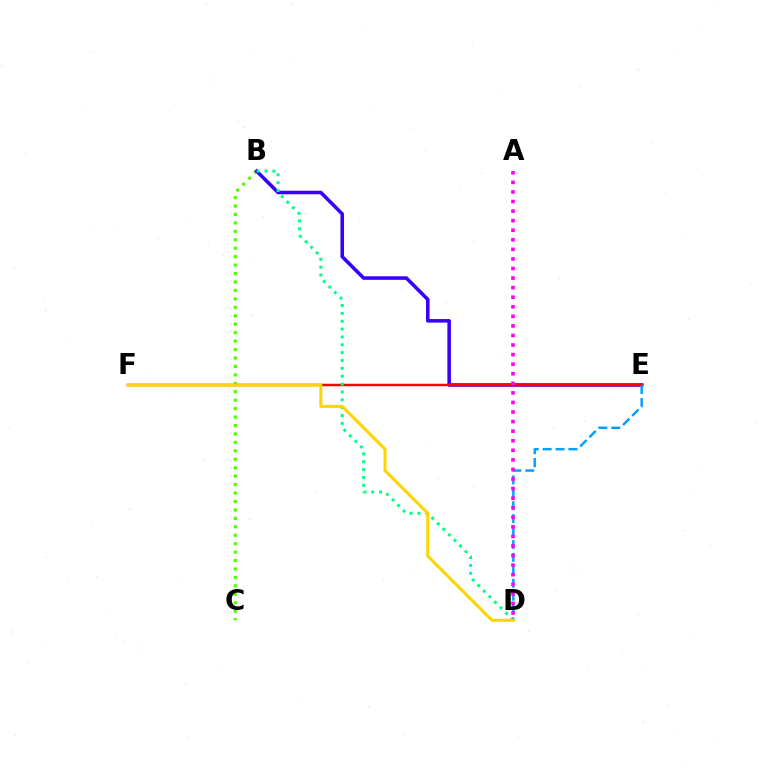{('B', 'C'): [{'color': '#4fff00', 'line_style': 'dotted', 'thickness': 2.29}], ('B', 'E'): [{'color': '#3700ff', 'line_style': 'solid', 'thickness': 2.56}], ('E', 'F'): [{'color': '#ff0000', 'line_style': 'solid', 'thickness': 1.79}], ('B', 'D'): [{'color': '#00ff86', 'line_style': 'dotted', 'thickness': 2.14}], ('D', 'E'): [{'color': '#009eff', 'line_style': 'dashed', 'thickness': 1.75}], ('D', 'F'): [{'color': '#ffd500', 'line_style': 'solid', 'thickness': 2.19}], ('A', 'D'): [{'color': '#ff00ed', 'line_style': 'dotted', 'thickness': 2.6}]}